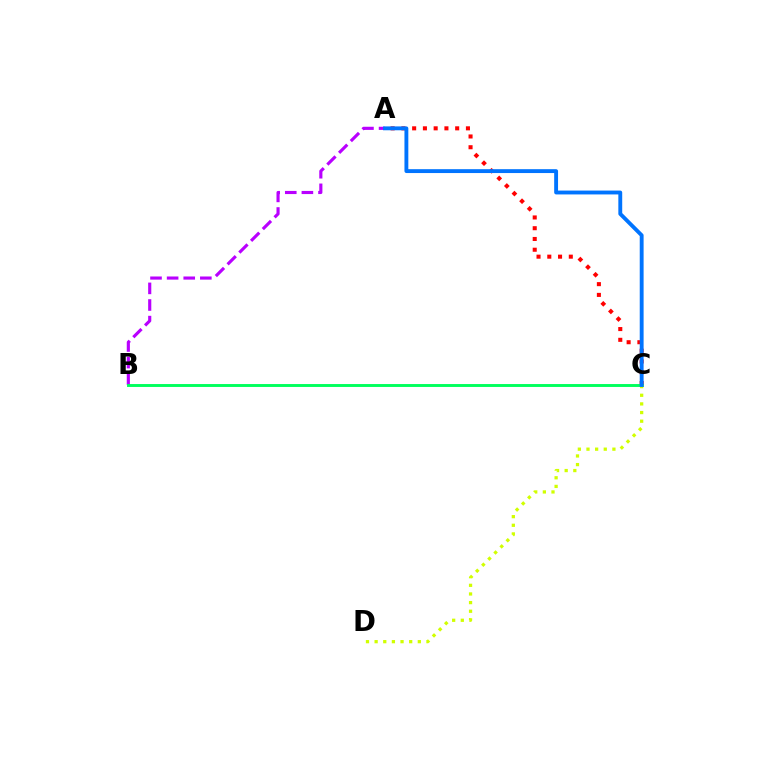{('A', 'C'): [{'color': '#ff0000', 'line_style': 'dotted', 'thickness': 2.92}, {'color': '#0074ff', 'line_style': 'solid', 'thickness': 2.79}], ('A', 'B'): [{'color': '#b900ff', 'line_style': 'dashed', 'thickness': 2.26}], ('B', 'C'): [{'color': '#00ff5c', 'line_style': 'solid', 'thickness': 2.09}], ('C', 'D'): [{'color': '#d1ff00', 'line_style': 'dotted', 'thickness': 2.35}]}